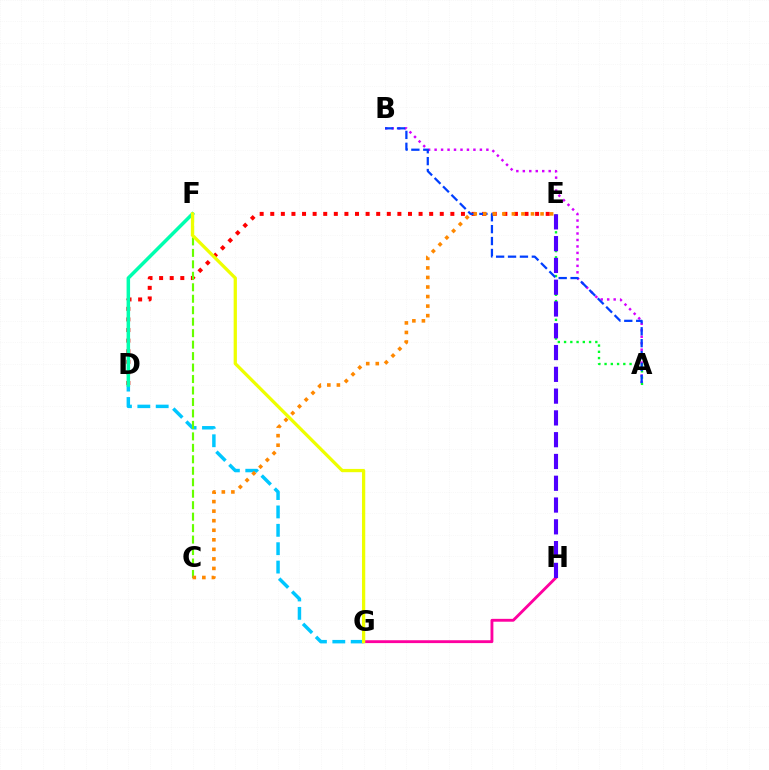{('D', 'E'): [{'color': '#ff0000', 'line_style': 'dotted', 'thickness': 2.88}], ('D', 'G'): [{'color': '#00c7ff', 'line_style': 'dashed', 'thickness': 2.5}], ('D', 'F'): [{'color': '#00ffaf', 'line_style': 'solid', 'thickness': 2.52}], ('C', 'F'): [{'color': '#66ff00', 'line_style': 'dashed', 'thickness': 1.56}], ('A', 'B'): [{'color': '#d600ff', 'line_style': 'dotted', 'thickness': 1.76}, {'color': '#003fff', 'line_style': 'dashed', 'thickness': 1.62}], ('G', 'H'): [{'color': '#ff00a0', 'line_style': 'solid', 'thickness': 2.06}], ('A', 'E'): [{'color': '#00ff27', 'line_style': 'dotted', 'thickness': 1.7}], ('E', 'H'): [{'color': '#4f00ff', 'line_style': 'dashed', 'thickness': 2.96}], ('F', 'G'): [{'color': '#eeff00', 'line_style': 'solid', 'thickness': 2.35}], ('C', 'E'): [{'color': '#ff8800', 'line_style': 'dotted', 'thickness': 2.59}]}